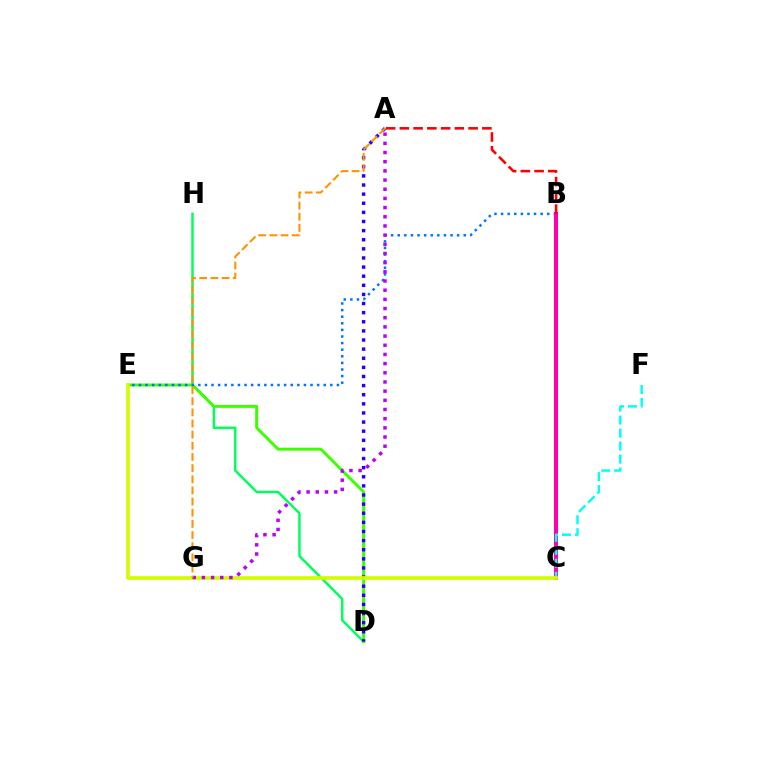{('D', 'H'): [{'color': '#00ff5c', 'line_style': 'solid', 'thickness': 1.77}], ('D', 'E'): [{'color': '#3dff00', 'line_style': 'solid', 'thickness': 2.13}], ('B', 'E'): [{'color': '#0074ff', 'line_style': 'dotted', 'thickness': 1.79}], ('B', 'C'): [{'color': '#ff00ac', 'line_style': 'solid', 'thickness': 2.9}], ('A', 'D'): [{'color': '#2500ff', 'line_style': 'dotted', 'thickness': 2.48}], ('C', 'F'): [{'color': '#00fff6', 'line_style': 'dashed', 'thickness': 1.76}], ('C', 'E'): [{'color': '#d1ff00', 'line_style': 'solid', 'thickness': 2.66}], ('A', 'G'): [{'color': '#b900ff', 'line_style': 'dotted', 'thickness': 2.49}, {'color': '#ff9400', 'line_style': 'dashed', 'thickness': 1.52}], ('A', 'B'): [{'color': '#ff0000', 'line_style': 'dashed', 'thickness': 1.87}]}